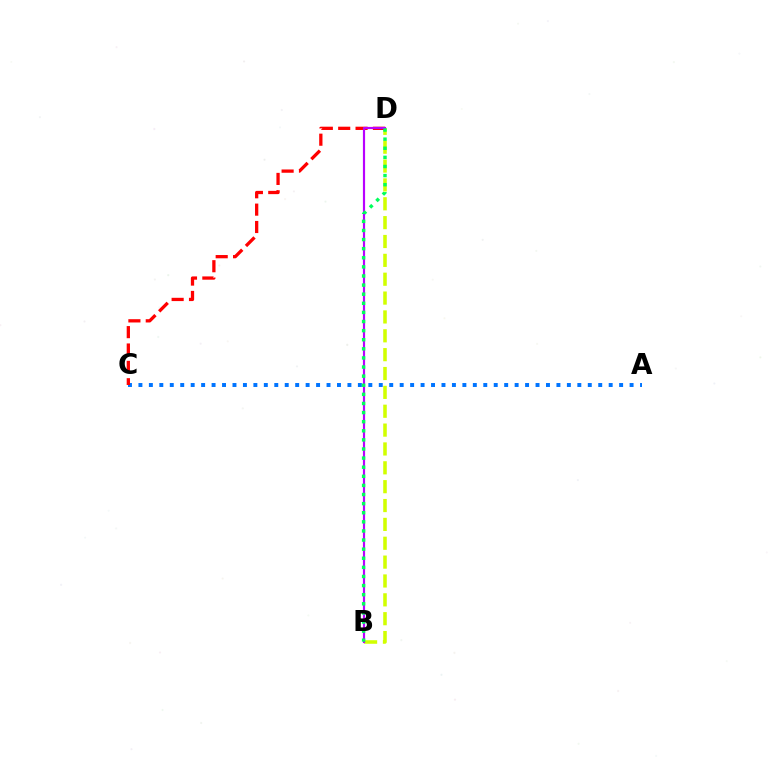{('B', 'D'): [{'color': '#d1ff00', 'line_style': 'dashed', 'thickness': 2.56}, {'color': '#b900ff', 'line_style': 'solid', 'thickness': 1.56}, {'color': '#00ff5c', 'line_style': 'dotted', 'thickness': 2.47}], ('A', 'C'): [{'color': '#0074ff', 'line_style': 'dotted', 'thickness': 2.84}], ('C', 'D'): [{'color': '#ff0000', 'line_style': 'dashed', 'thickness': 2.36}]}